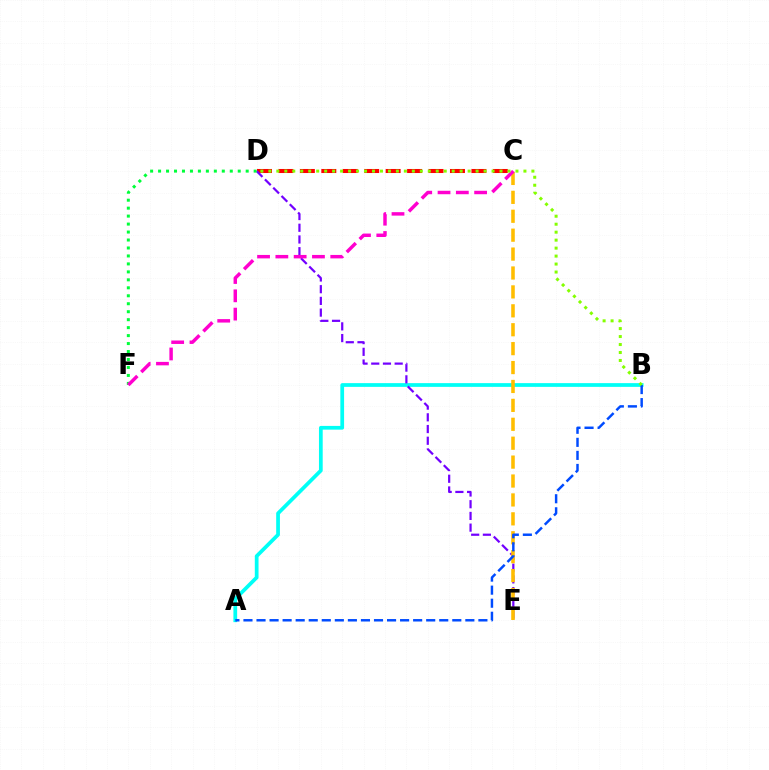{('A', 'B'): [{'color': '#00fff6', 'line_style': 'solid', 'thickness': 2.69}, {'color': '#004bff', 'line_style': 'dashed', 'thickness': 1.77}], ('C', 'D'): [{'color': '#ff0000', 'line_style': 'dashed', 'thickness': 2.91}], ('D', 'E'): [{'color': '#7200ff', 'line_style': 'dashed', 'thickness': 1.59}], ('D', 'F'): [{'color': '#00ff39', 'line_style': 'dotted', 'thickness': 2.16}], ('C', 'E'): [{'color': '#ffbd00', 'line_style': 'dashed', 'thickness': 2.57}], ('C', 'F'): [{'color': '#ff00cf', 'line_style': 'dashed', 'thickness': 2.49}], ('B', 'D'): [{'color': '#84ff00', 'line_style': 'dotted', 'thickness': 2.17}]}